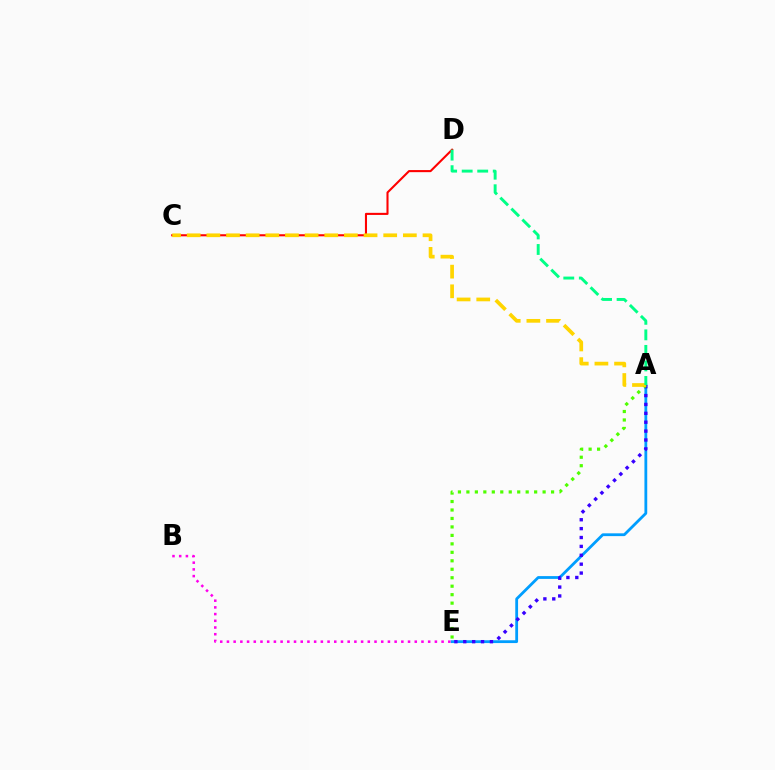{('A', 'E'): [{'color': '#009eff', 'line_style': 'solid', 'thickness': 2.01}, {'color': '#3700ff', 'line_style': 'dotted', 'thickness': 2.41}, {'color': '#4fff00', 'line_style': 'dotted', 'thickness': 2.3}], ('C', 'D'): [{'color': '#ff0000', 'line_style': 'solid', 'thickness': 1.5}], ('A', 'C'): [{'color': '#ffd500', 'line_style': 'dashed', 'thickness': 2.67}], ('B', 'E'): [{'color': '#ff00ed', 'line_style': 'dotted', 'thickness': 1.82}], ('A', 'D'): [{'color': '#00ff86', 'line_style': 'dashed', 'thickness': 2.11}]}